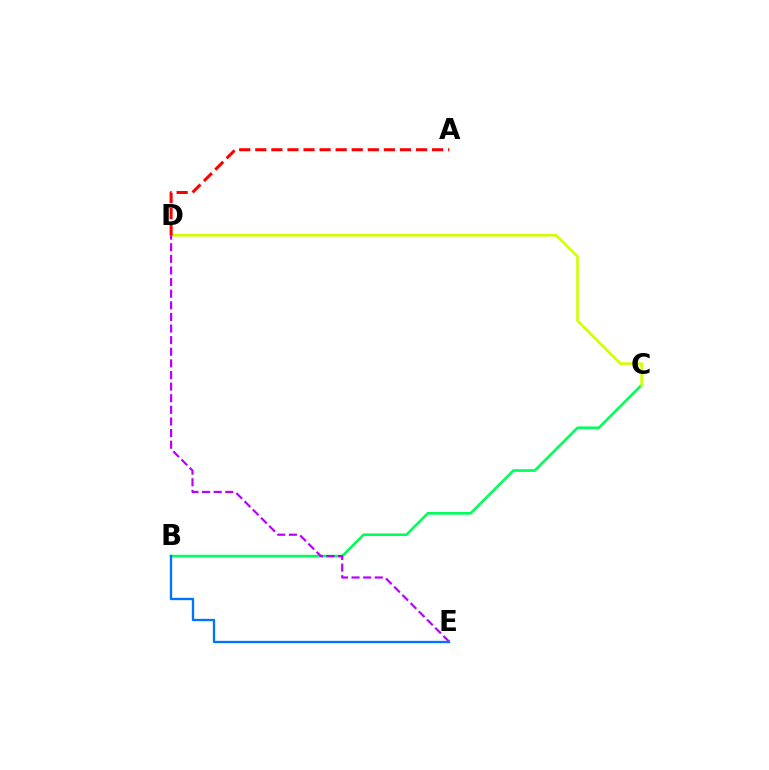{('B', 'C'): [{'color': '#00ff5c', 'line_style': 'solid', 'thickness': 1.92}], ('C', 'D'): [{'color': '#d1ff00', 'line_style': 'solid', 'thickness': 1.88}], ('A', 'D'): [{'color': '#ff0000', 'line_style': 'dashed', 'thickness': 2.18}], ('D', 'E'): [{'color': '#b900ff', 'line_style': 'dashed', 'thickness': 1.58}], ('B', 'E'): [{'color': '#0074ff', 'line_style': 'solid', 'thickness': 1.68}]}